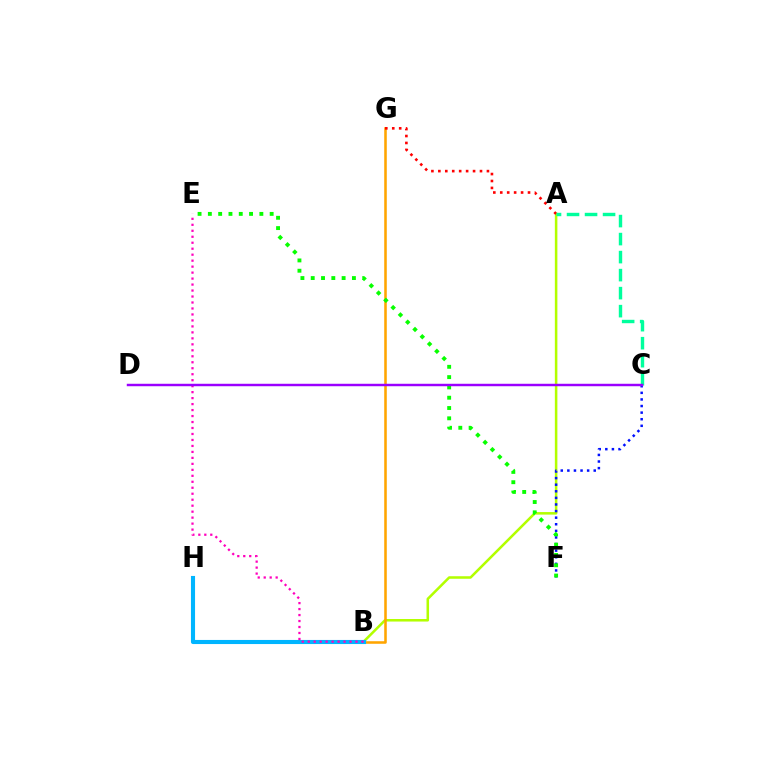{('A', 'B'): [{'color': '#b3ff00', 'line_style': 'solid', 'thickness': 1.83}], ('B', 'G'): [{'color': '#ffa500', 'line_style': 'solid', 'thickness': 1.84}], ('B', 'H'): [{'color': '#00b5ff', 'line_style': 'solid', 'thickness': 2.95}], ('A', 'G'): [{'color': '#ff0000', 'line_style': 'dotted', 'thickness': 1.89}], ('C', 'F'): [{'color': '#0010ff', 'line_style': 'dotted', 'thickness': 1.79}], ('A', 'C'): [{'color': '#00ff9d', 'line_style': 'dashed', 'thickness': 2.45}], ('E', 'F'): [{'color': '#08ff00', 'line_style': 'dotted', 'thickness': 2.8}], ('B', 'E'): [{'color': '#ff00bd', 'line_style': 'dotted', 'thickness': 1.62}], ('C', 'D'): [{'color': '#9b00ff', 'line_style': 'solid', 'thickness': 1.77}]}